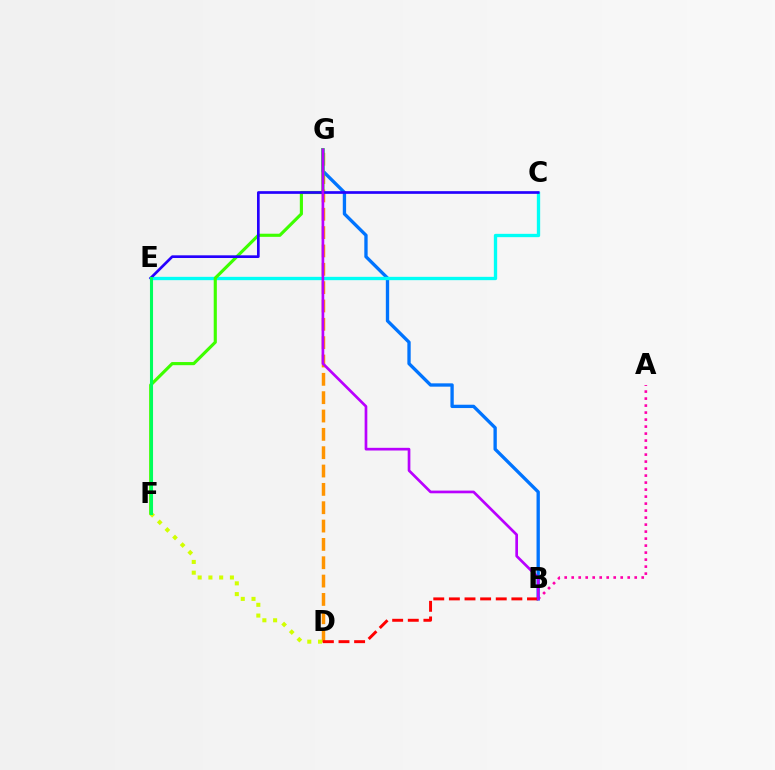{('A', 'B'): [{'color': '#ff00ac', 'line_style': 'dotted', 'thickness': 1.9}], ('D', 'G'): [{'color': '#ff9400', 'line_style': 'dashed', 'thickness': 2.49}], ('B', 'G'): [{'color': '#0074ff', 'line_style': 'solid', 'thickness': 2.39}, {'color': '#b900ff', 'line_style': 'solid', 'thickness': 1.93}], ('C', 'E'): [{'color': '#00fff6', 'line_style': 'solid', 'thickness': 2.4}, {'color': '#2500ff', 'line_style': 'solid', 'thickness': 1.93}], ('F', 'G'): [{'color': '#3dff00', 'line_style': 'solid', 'thickness': 2.26}], ('B', 'D'): [{'color': '#ff0000', 'line_style': 'dashed', 'thickness': 2.12}], ('D', 'F'): [{'color': '#d1ff00', 'line_style': 'dotted', 'thickness': 2.92}], ('E', 'F'): [{'color': '#00ff5c', 'line_style': 'solid', 'thickness': 2.22}]}